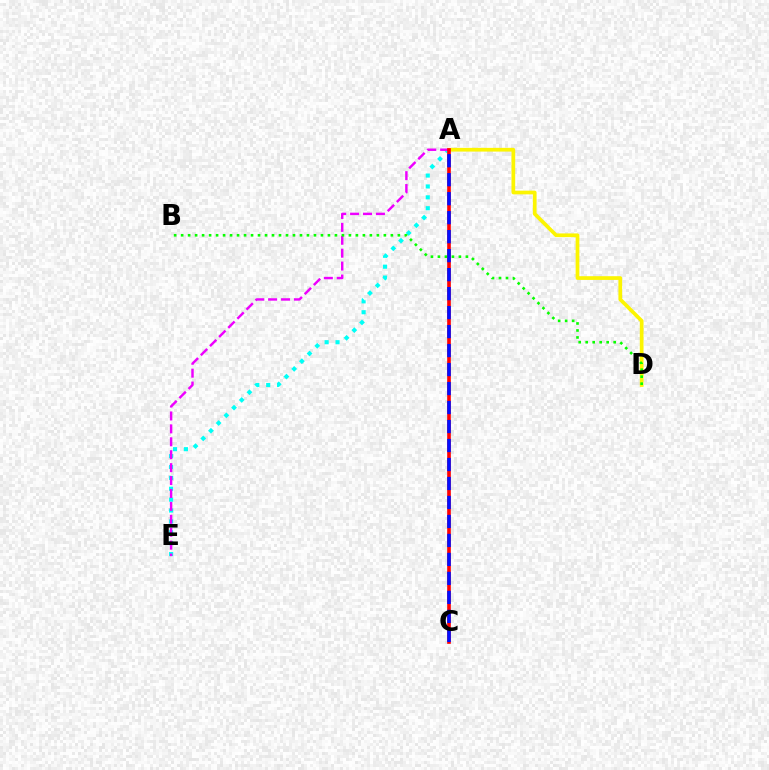{('A', 'E'): [{'color': '#00fff6', 'line_style': 'dotted', 'thickness': 2.96}, {'color': '#ee00ff', 'line_style': 'dashed', 'thickness': 1.75}], ('A', 'D'): [{'color': '#fcf500', 'line_style': 'solid', 'thickness': 2.68}], ('B', 'D'): [{'color': '#08ff00', 'line_style': 'dotted', 'thickness': 1.9}], ('A', 'C'): [{'color': '#ff0000', 'line_style': 'solid', 'thickness': 2.62}, {'color': '#0010ff', 'line_style': 'dashed', 'thickness': 2.58}]}